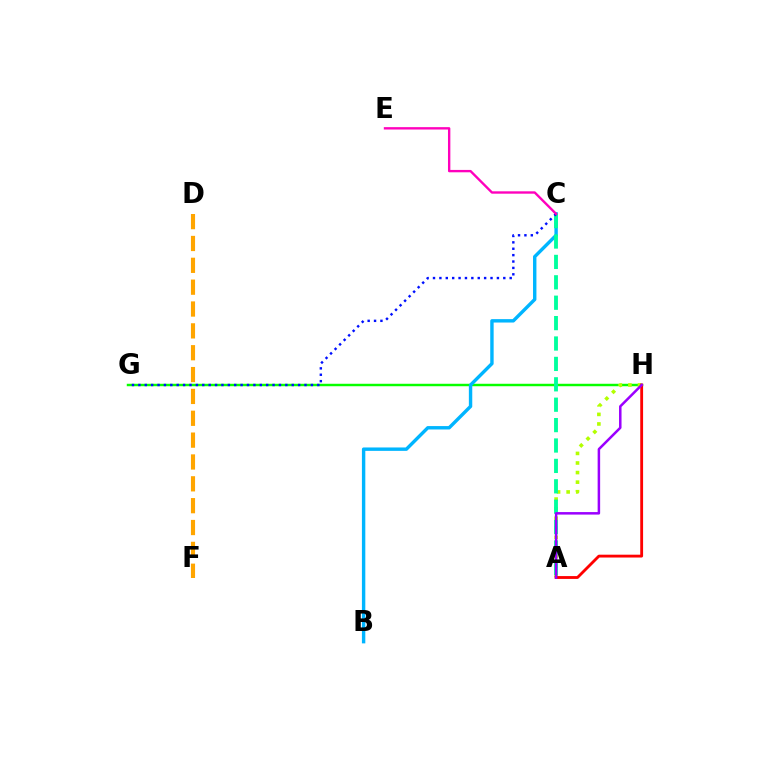{('D', 'F'): [{'color': '#ffa500', 'line_style': 'dashed', 'thickness': 2.97}], ('G', 'H'): [{'color': '#08ff00', 'line_style': 'solid', 'thickness': 1.77}], ('B', 'C'): [{'color': '#00b5ff', 'line_style': 'solid', 'thickness': 2.45}], ('A', 'H'): [{'color': '#b3ff00', 'line_style': 'dotted', 'thickness': 2.6}, {'color': '#ff0000', 'line_style': 'solid', 'thickness': 2.04}, {'color': '#9b00ff', 'line_style': 'solid', 'thickness': 1.8}], ('A', 'C'): [{'color': '#00ff9d', 'line_style': 'dashed', 'thickness': 2.77}], ('C', 'G'): [{'color': '#0010ff', 'line_style': 'dotted', 'thickness': 1.74}], ('C', 'E'): [{'color': '#ff00bd', 'line_style': 'solid', 'thickness': 1.71}]}